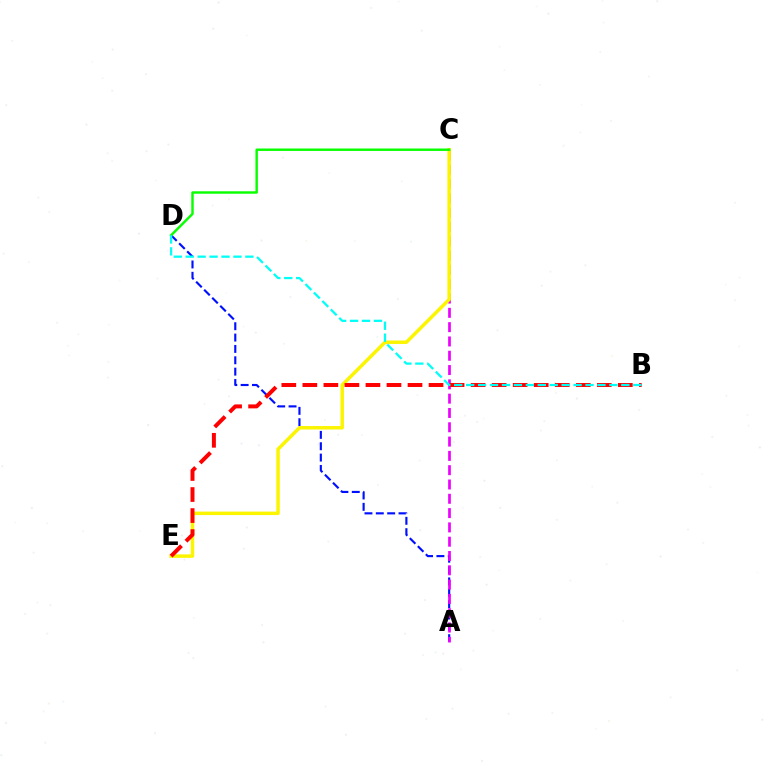{('A', 'D'): [{'color': '#0010ff', 'line_style': 'dashed', 'thickness': 1.54}], ('A', 'C'): [{'color': '#ee00ff', 'line_style': 'dashed', 'thickness': 1.94}], ('C', 'E'): [{'color': '#fcf500', 'line_style': 'solid', 'thickness': 2.49}], ('C', 'D'): [{'color': '#08ff00', 'line_style': 'solid', 'thickness': 1.76}], ('B', 'E'): [{'color': '#ff0000', 'line_style': 'dashed', 'thickness': 2.86}], ('B', 'D'): [{'color': '#00fff6', 'line_style': 'dashed', 'thickness': 1.62}]}